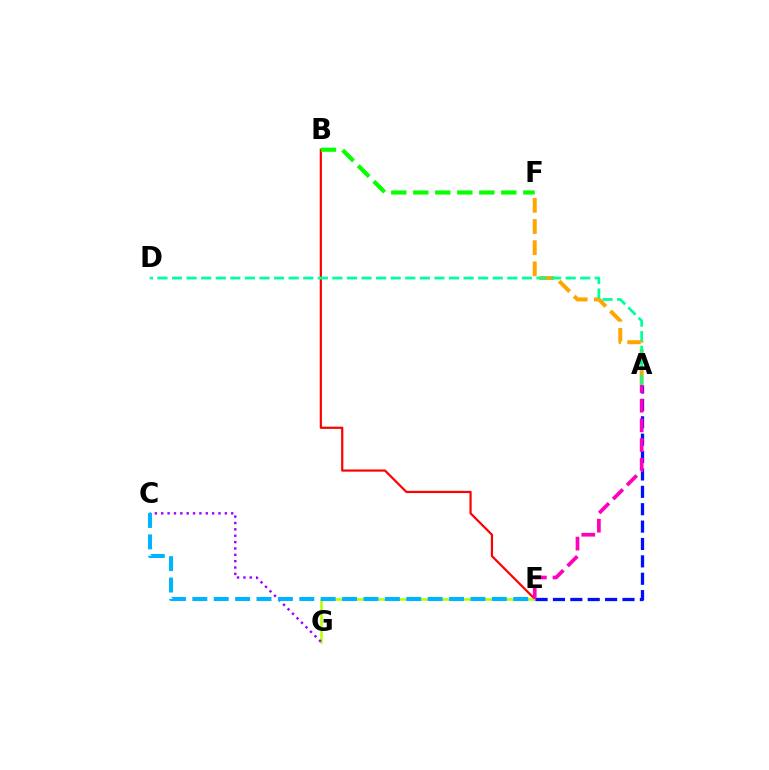{('B', 'E'): [{'color': '#ff0000', 'line_style': 'solid', 'thickness': 1.59}], ('E', 'G'): [{'color': '#b3ff00', 'line_style': 'solid', 'thickness': 1.8}], ('A', 'F'): [{'color': '#ffa500', 'line_style': 'dashed', 'thickness': 2.88}], ('C', 'G'): [{'color': '#9b00ff', 'line_style': 'dotted', 'thickness': 1.73}], ('A', 'D'): [{'color': '#00ff9d', 'line_style': 'dashed', 'thickness': 1.98}], ('B', 'F'): [{'color': '#08ff00', 'line_style': 'dashed', 'thickness': 2.99}], ('A', 'E'): [{'color': '#0010ff', 'line_style': 'dashed', 'thickness': 2.36}, {'color': '#ff00bd', 'line_style': 'dashed', 'thickness': 2.67}], ('C', 'E'): [{'color': '#00b5ff', 'line_style': 'dashed', 'thickness': 2.91}]}